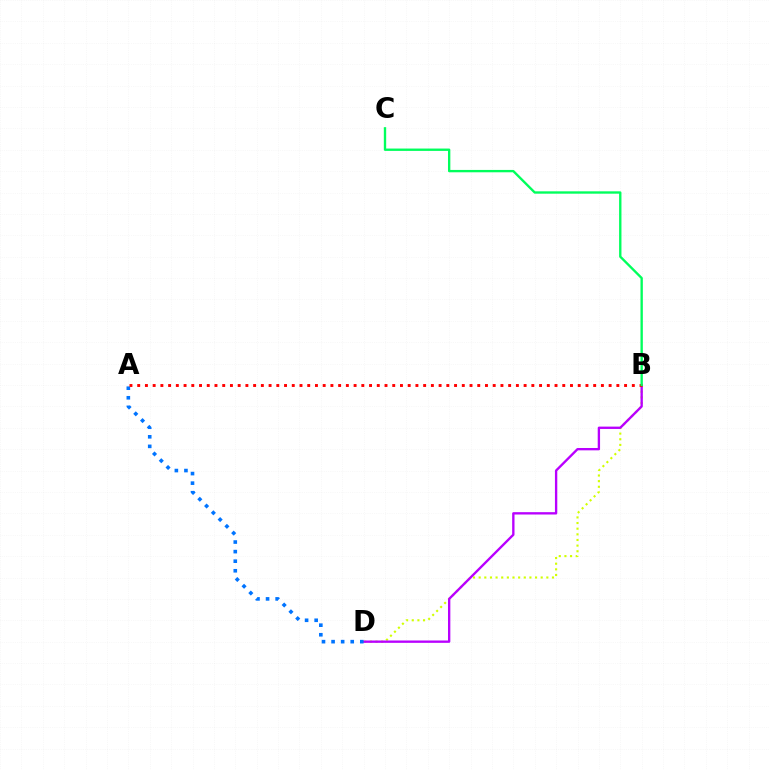{('B', 'D'): [{'color': '#d1ff00', 'line_style': 'dotted', 'thickness': 1.53}, {'color': '#b900ff', 'line_style': 'solid', 'thickness': 1.69}], ('A', 'D'): [{'color': '#0074ff', 'line_style': 'dotted', 'thickness': 2.6}], ('A', 'B'): [{'color': '#ff0000', 'line_style': 'dotted', 'thickness': 2.1}], ('B', 'C'): [{'color': '#00ff5c', 'line_style': 'solid', 'thickness': 1.7}]}